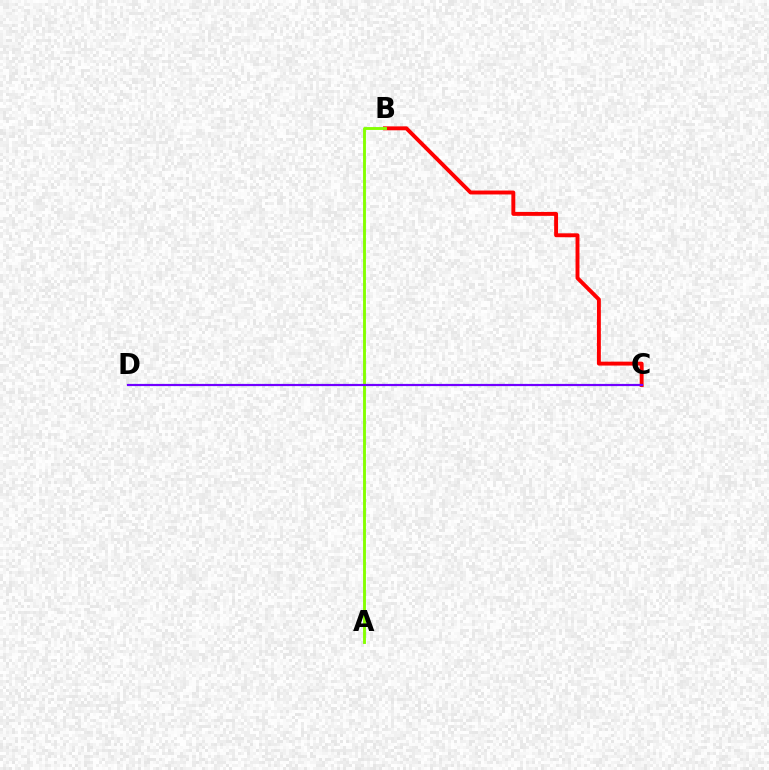{('B', 'C'): [{'color': '#ff0000', 'line_style': 'solid', 'thickness': 2.82}], ('C', 'D'): [{'color': '#00fff6', 'line_style': 'dotted', 'thickness': 1.54}, {'color': '#7200ff', 'line_style': 'solid', 'thickness': 1.57}], ('A', 'B'): [{'color': '#84ff00', 'line_style': 'solid', 'thickness': 2.08}]}